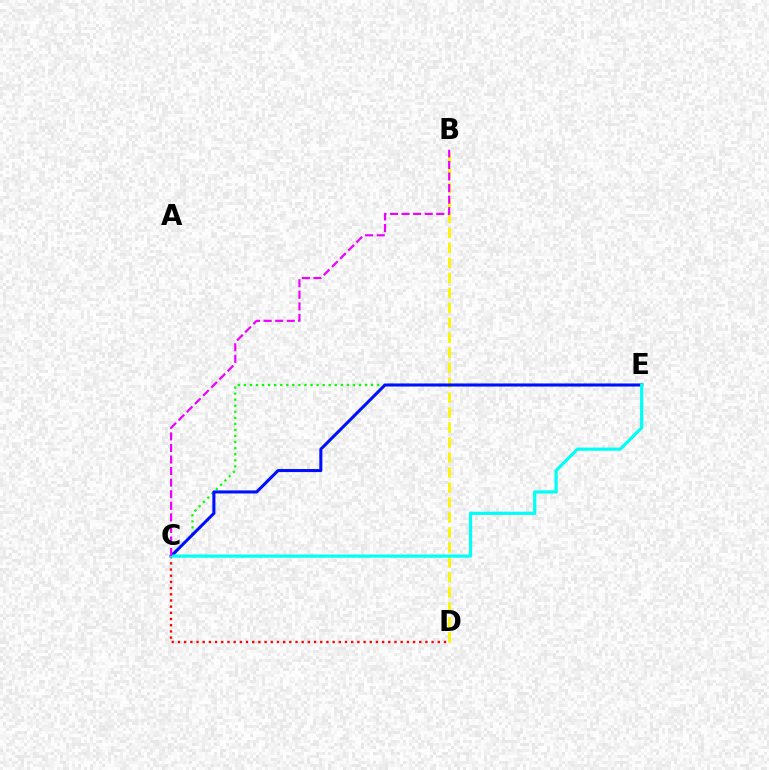{('C', 'D'): [{'color': '#ff0000', 'line_style': 'dotted', 'thickness': 1.68}], ('B', 'D'): [{'color': '#fcf500', 'line_style': 'dashed', 'thickness': 2.03}], ('C', 'E'): [{'color': '#08ff00', 'line_style': 'dotted', 'thickness': 1.65}, {'color': '#0010ff', 'line_style': 'solid', 'thickness': 2.2}, {'color': '#00fff6', 'line_style': 'solid', 'thickness': 2.3}], ('B', 'C'): [{'color': '#ee00ff', 'line_style': 'dashed', 'thickness': 1.57}]}